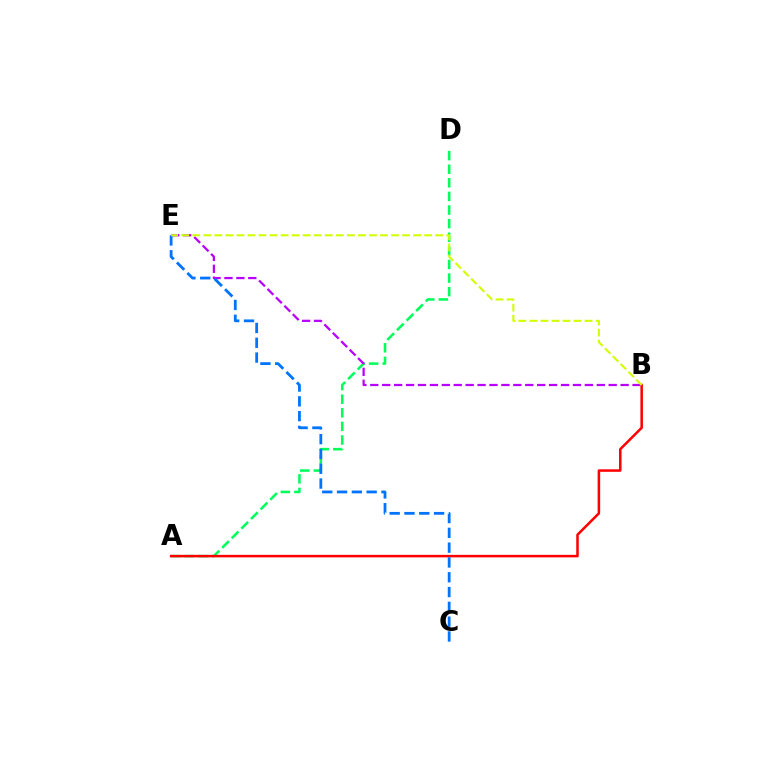{('A', 'D'): [{'color': '#00ff5c', 'line_style': 'dashed', 'thickness': 1.85}], ('A', 'B'): [{'color': '#ff0000', 'line_style': 'solid', 'thickness': 1.81}], ('B', 'E'): [{'color': '#b900ff', 'line_style': 'dashed', 'thickness': 1.62}, {'color': '#d1ff00', 'line_style': 'dashed', 'thickness': 1.5}], ('C', 'E'): [{'color': '#0074ff', 'line_style': 'dashed', 'thickness': 2.01}]}